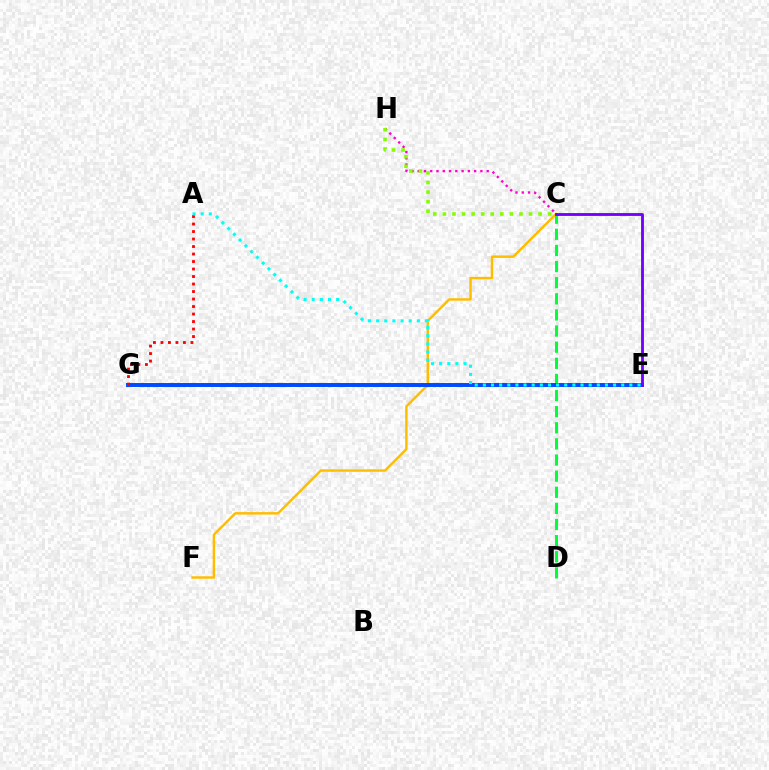{('C', 'H'): [{'color': '#ff00cf', 'line_style': 'dotted', 'thickness': 1.7}, {'color': '#84ff00', 'line_style': 'dotted', 'thickness': 2.6}], ('C', 'D'): [{'color': '#00ff39', 'line_style': 'dashed', 'thickness': 2.19}], ('C', 'F'): [{'color': '#ffbd00', 'line_style': 'solid', 'thickness': 1.77}], ('E', 'G'): [{'color': '#004bff', 'line_style': 'solid', 'thickness': 2.85}], ('A', 'G'): [{'color': '#ff0000', 'line_style': 'dotted', 'thickness': 2.04}], ('C', 'E'): [{'color': '#7200ff', 'line_style': 'solid', 'thickness': 2.05}], ('A', 'E'): [{'color': '#00fff6', 'line_style': 'dotted', 'thickness': 2.21}]}